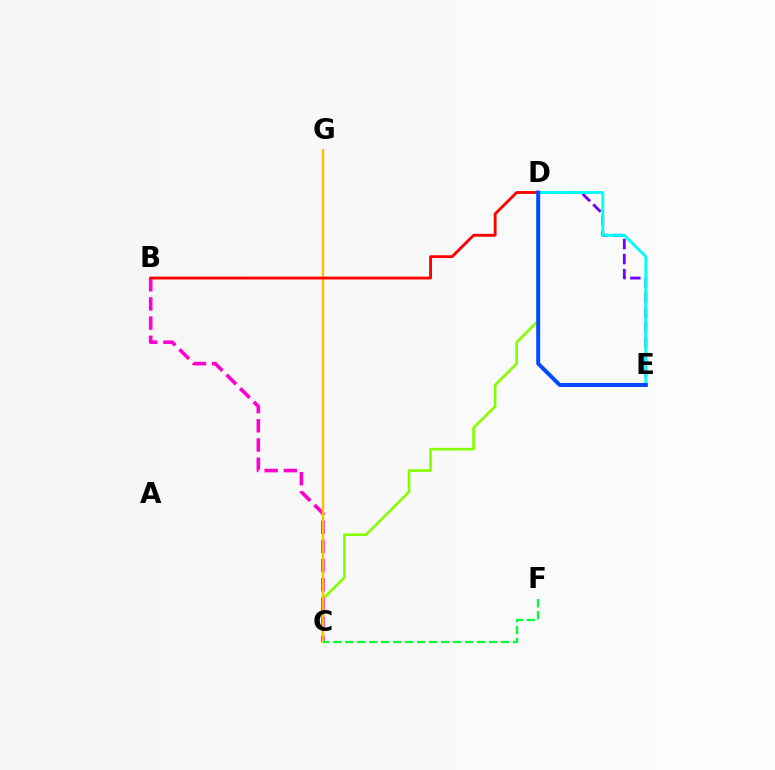{('D', 'E'): [{'color': '#7200ff', 'line_style': 'dashed', 'thickness': 2.04}, {'color': '#00fff6', 'line_style': 'solid', 'thickness': 2.09}, {'color': '#004bff', 'line_style': 'solid', 'thickness': 2.85}], ('C', 'D'): [{'color': '#84ff00', 'line_style': 'solid', 'thickness': 1.9}], ('B', 'C'): [{'color': '#ff00cf', 'line_style': 'dashed', 'thickness': 2.61}], ('C', 'G'): [{'color': '#ffbd00', 'line_style': 'solid', 'thickness': 1.71}], ('B', 'D'): [{'color': '#ff0000', 'line_style': 'solid', 'thickness': 2.05}], ('C', 'F'): [{'color': '#00ff39', 'line_style': 'dashed', 'thickness': 1.63}]}